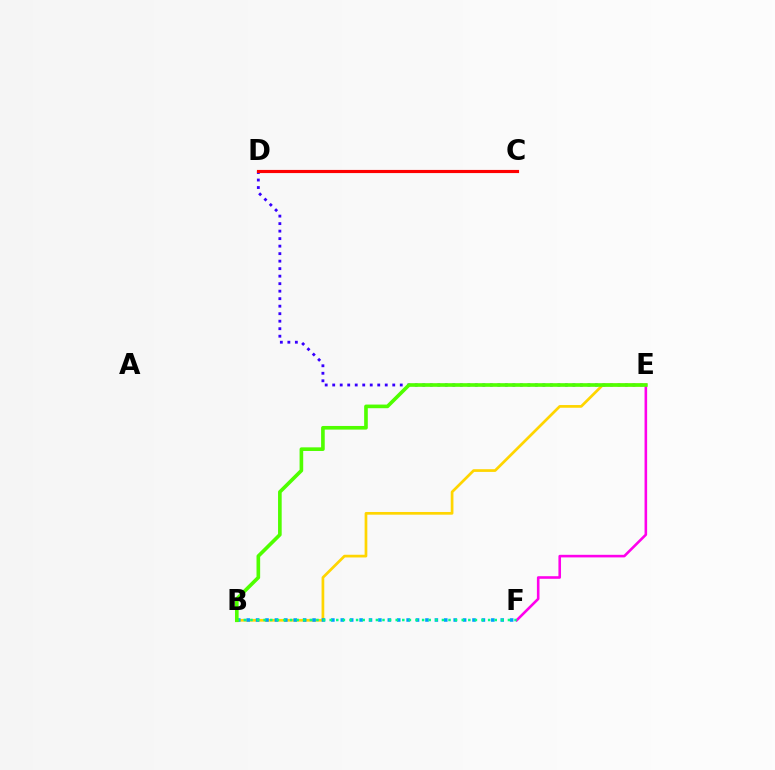{('D', 'E'): [{'color': '#3700ff', 'line_style': 'dotted', 'thickness': 2.04}], ('B', 'E'): [{'color': '#ffd500', 'line_style': 'solid', 'thickness': 1.95}, {'color': '#4fff00', 'line_style': 'solid', 'thickness': 2.62}], ('C', 'D'): [{'color': '#ff0000', 'line_style': 'solid', 'thickness': 2.26}], ('E', 'F'): [{'color': '#ff00ed', 'line_style': 'solid', 'thickness': 1.87}], ('B', 'F'): [{'color': '#009eff', 'line_style': 'dotted', 'thickness': 2.56}, {'color': '#00ff86', 'line_style': 'dotted', 'thickness': 1.79}]}